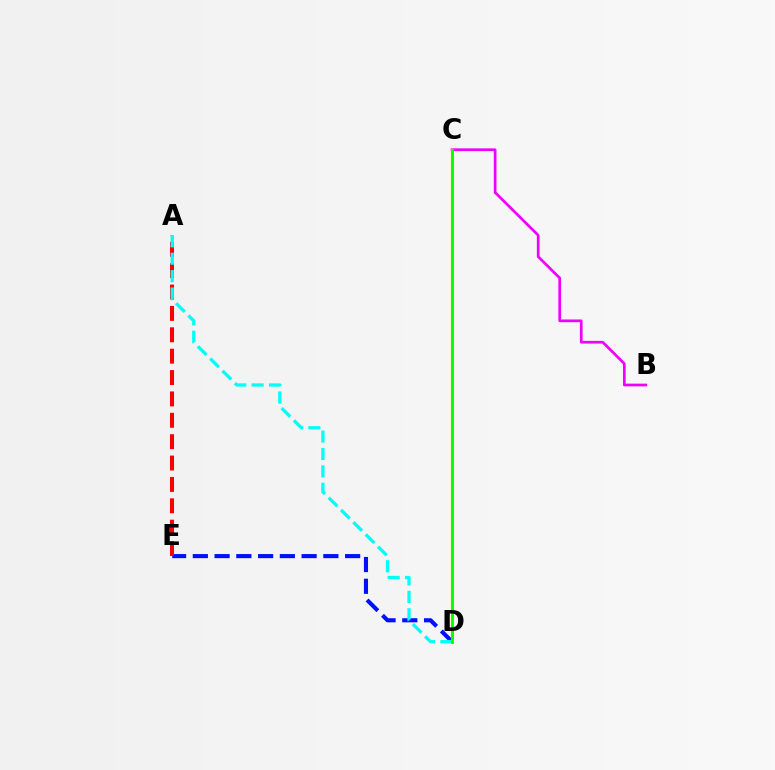{('D', 'E'): [{'color': '#0010ff', 'line_style': 'dashed', 'thickness': 2.96}], ('A', 'E'): [{'color': '#ff0000', 'line_style': 'dashed', 'thickness': 2.9}], ('B', 'C'): [{'color': '#ee00ff', 'line_style': 'solid', 'thickness': 1.95}], ('A', 'D'): [{'color': '#00fff6', 'line_style': 'dashed', 'thickness': 2.36}], ('C', 'D'): [{'color': '#fcf500', 'line_style': 'solid', 'thickness': 1.57}, {'color': '#08ff00', 'line_style': 'solid', 'thickness': 2.08}]}